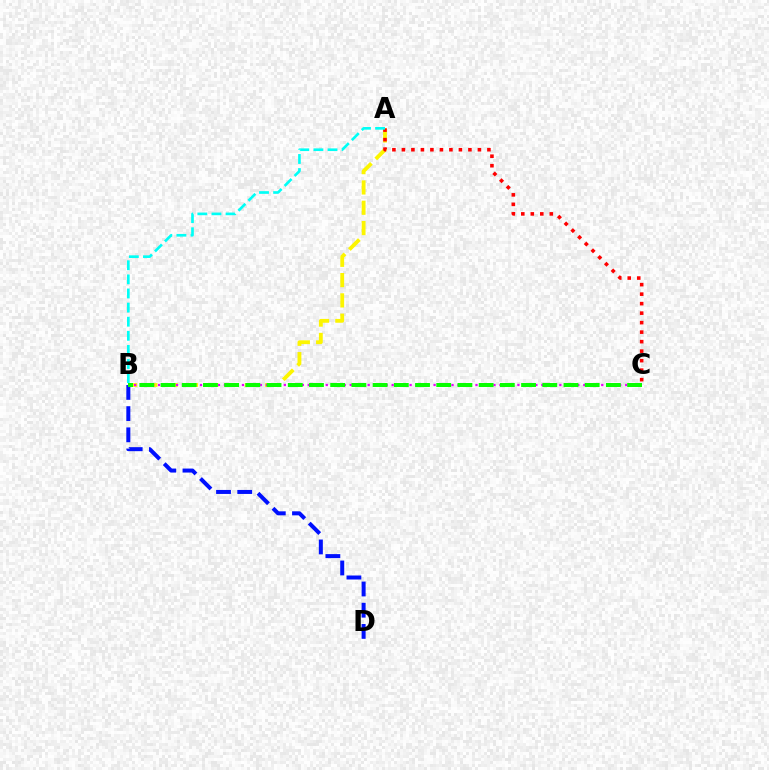{('A', 'B'): [{'color': '#fcf500', 'line_style': 'dashed', 'thickness': 2.76}, {'color': '#00fff6', 'line_style': 'dashed', 'thickness': 1.92}], ('B', 'D'): [{'color': '#0010ff', 'line_style': 'dashed', 'thickness': 2.88}], ('B', 'C'): [{'color': '#ee00ff', 'line_style': 'dotted', 'thickness': 1.63}, {'color': '#08ff00', 'line_style': 'dashed', 'thickness': 2.88}], ('A', 'C'): [{'color': '#ff0000', 'line_style': 'dotted', 'thickness': 2.58}]}